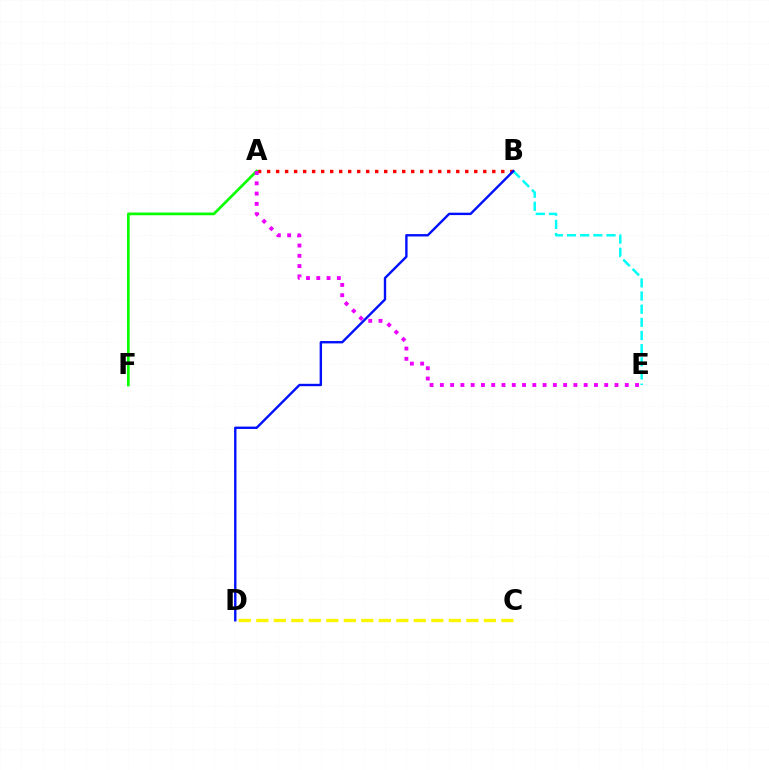{('A', 'B'): [{'color': '#ff0000', 'line_style': 'dotted', 'thickness': 2.45}], ('A', 'F'): [{'color': '#08ff00', 'line_style': 'solid', 'thickness': 1.95}], ('A', 'E'): [{'color': '#ee00ff', 'line_style': 'dotted', 'thickness': 2.79}], ('C', 'D'): [{'color': '#fcf500', 'line_style': 'dashed', 'thickness': 2.38}], ('B', 'E'): [{'color': '#00fff6', 'line_style': 'dashed', 'thickness': 1.79}], ('B', 'D'): [{'color': '#0010ff', 'line_style': 'solid', 'thickness': 1.72}]}